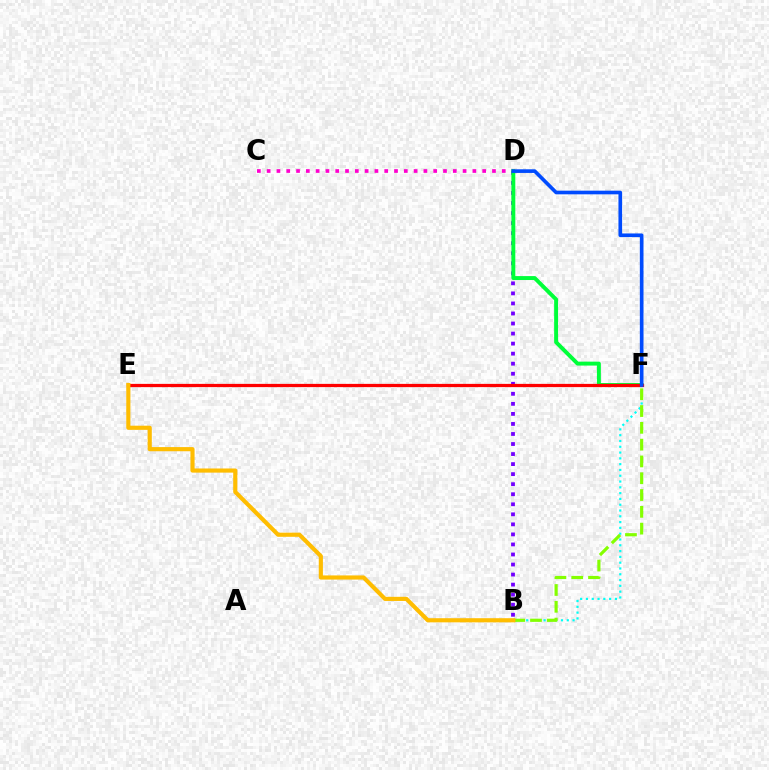{('B', 'D'): [{'color': '#7200ff', 'line_style': 'dotted', 'thickness': 2.73}], ('C', 'D'): [{'color': '#ff00cf', 'line_style': 'dotted', 'thickness': 2.66}], ('B', 'F'): [{'color': '#00fff6', 'line_style': 'dotted', 'thickness': 1.57}, {'color': '#84ff00', 'line_style': 'dashed', 'thickness': 2.28}], ('D', 'F'): [{'color': '#00ff39', 'line_style': 'solid', 'thickness': 2.83}, {'color': '#004bff', 'line_style': 'solid', 'thickness': 2.63}], ('E', 'F'): [{'color': '#ff0000', 'line_style': 'solid', 'thickness': 2.33}], ('B', 'E'): [{'color': '#ffbd00', 'line_style': 'solid', 'thickness': 2.99}]}